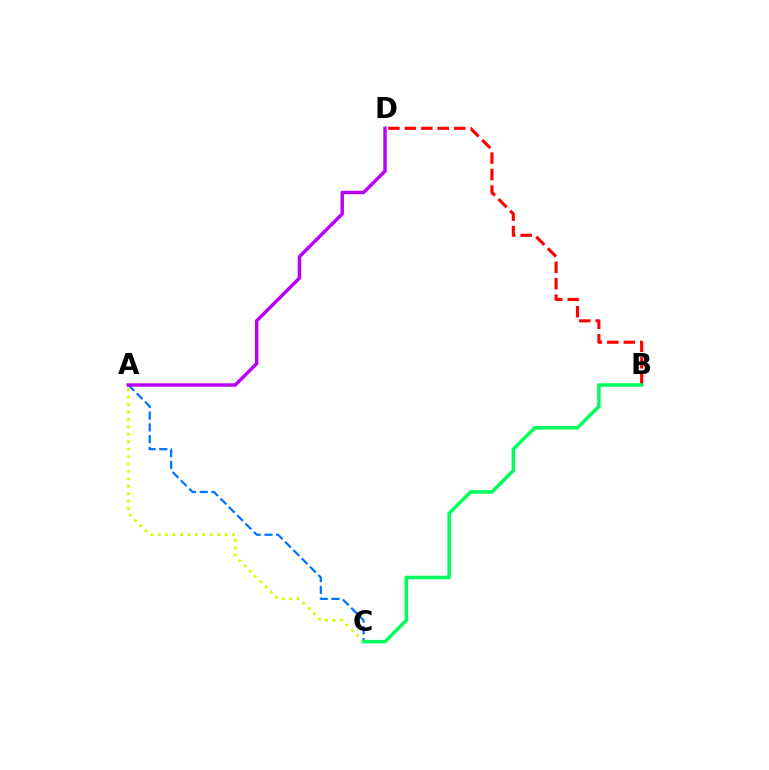{('A', 'C'): [{'color': '#d1ff00', 'line_style': 'dotted', 'thickness': 2.02}, {'color': '#0074ff', 'line_style': 'dashed', 'thickness': 1.6}], ('B', 'D'): [{'color': '#ff0000', 'line_style': 'dashed', 'thickness': 2.24}], ('B', 'C'): [{'color': '#00ff5c', 'line_style': 'solid', 'thickness': 2.54}], ('A', 'D'): [{'color': '#b900ff', 'line_style': 'solid', 'thickness': 2.47}]}